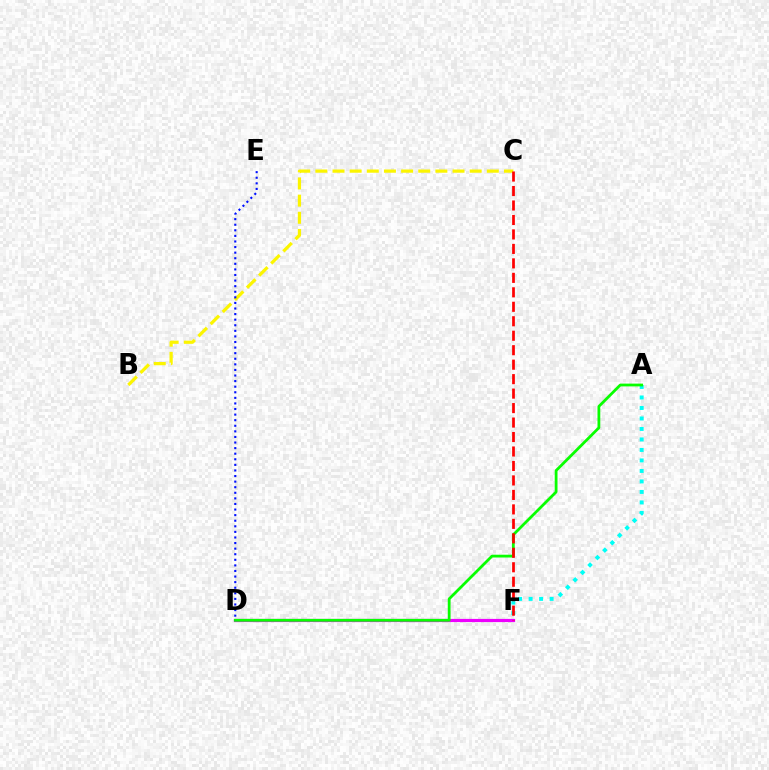{('A', 'F'): [{'color': '#00fff6', 'line_style': 'dotted', 'thickness': 2.85}], ('D', 'F'): [{'color': '#ee00ff', 'line_style': 'solid', 'thickness': 2.3}], ('A', 'D'): [{'color': '#08ff00', 'line_style': 'solid', 'thickness': 2.0}], ('B', 'C'): [{'color': '#fcf500', 'line_style': 'dashed', 'thickness': 2.33}], ('D', 'E'): [{'color': '#0010ff', 'line_style': 'dotted', 'thickness': 1.52}], ('C', 'F'): [{'color': '#ff0000', 'line_style': 'dashed', 'thickness': 1.97}]}